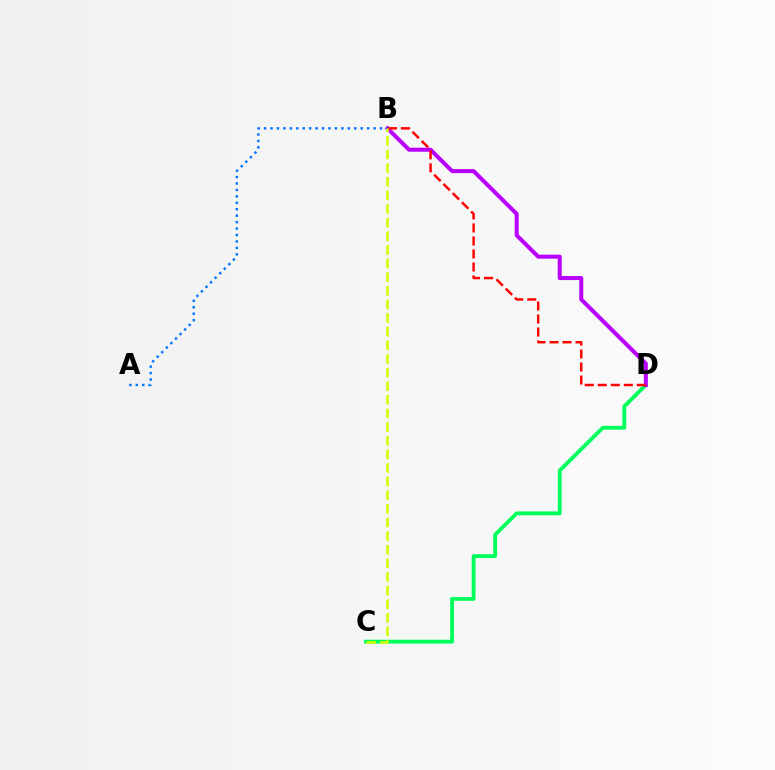{('C', 'D'): [{'color': '#00ff5c', 'line_style': 'solid', 'thickness': 2.76}], ('B', 'D'): [{'color': '#b900ff', 'line_style': 'solid', 'thickness': 2.89}, {'color': '#ff0000', 'line_style': 'dashed', 'thickness': 1.77}], ('A', 'B'): [{'color': '#0074ff', 'line_style': 'dotted', 'thickness': 1.75}], ('B', 'C'): [{'color': '#d1ff00', 'line_style': 'dashed', 'thickness': 1.85}]}